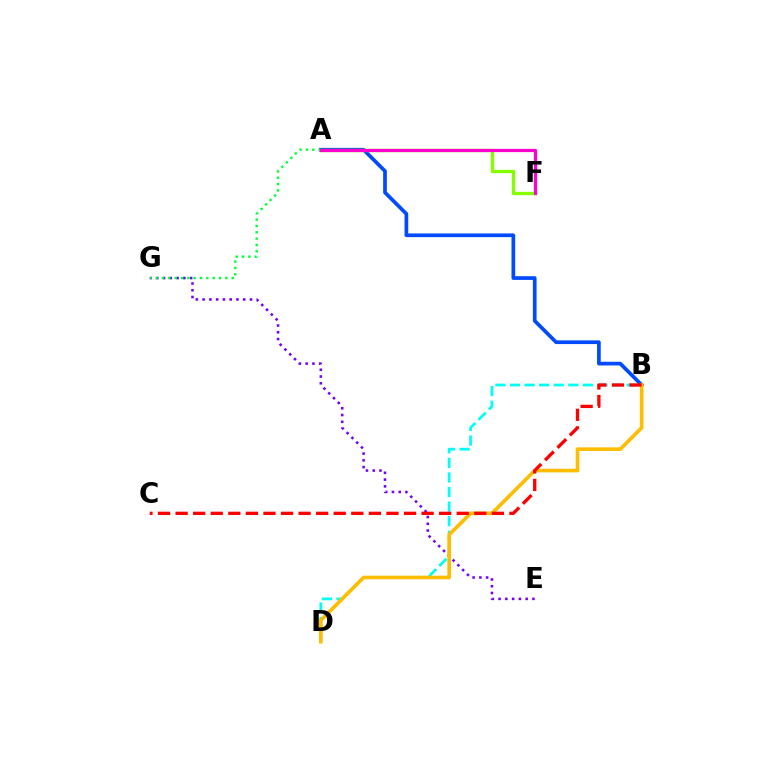{('E', 'G'): [{'color': '#7200ff', 'line_style': 'dotted', 'thickness': 1.84}], ('A', 'B'): [{'color': '#004bff', 'line_style': 'solid', 'thickness': 2.67}], ('B', 'D'): [{'color': '#00fff6', 'line_style': 'dashed', 'thickness': 1.98}, {'color': '#ffbd00', 'line_style': 'solid', 'thickness': 2.63}], ('A', 'G'): [{'color': '#00ff39', 'line_style': 'dotted', 'thickness': 1.72}], ('B', 'C'): [{'color': '#ff0000', 'line_style': 'dashed', 'thickness': 2.39}], ('A', 'F'): [{'color': '#84ff00', 'line_style': 'solid', 'thickness': 2.4}, {'color': '#ff00cf', 'line_style': 'solid', 'thickness': 2.31}]}